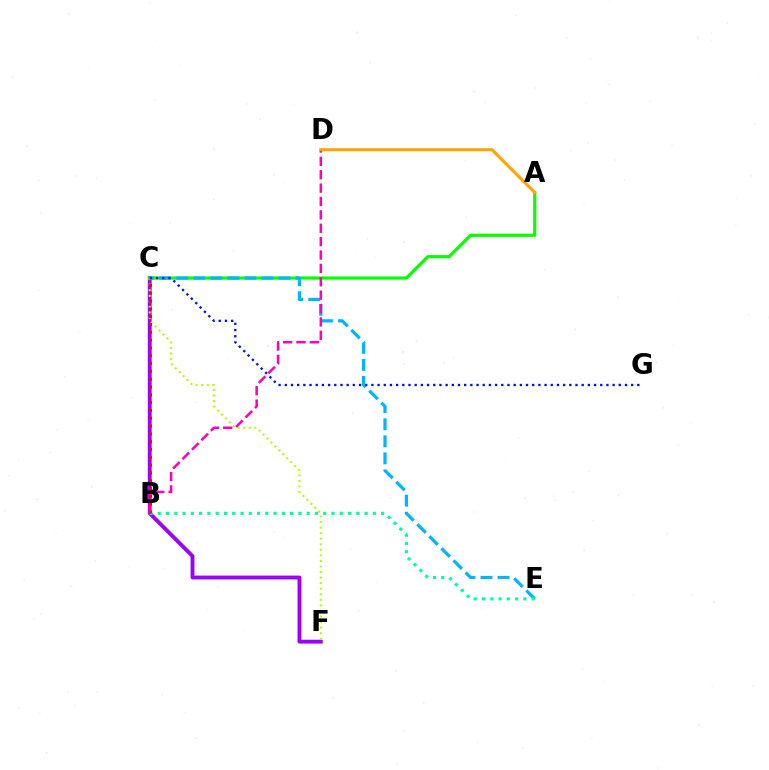{('C', 'F'): [{'color': '#9b00ff', 'line_style': 'solid', 'thickness': 2.76}, {'color': '#b3ff00', 'line_style': 'dotted', 'thickness': 1.51}], ('A', 'C'): [{'color': '#08ff00', 'line_style': 'solid', 'thickness': 2.29}], ('C', 'E'): [{'color': '#00b5ff', 'line_style': 'dashed', 'thickness': 2.32}], ('B', 'D'): [{'color': '#ff00bd', 'line_style': 'dashed', 'thickness': 1.82}], ('B', 'E'): [{'color': '#00ff9d', 'line_style': 'dotted', 'thickness': 2.25}], ('C', 'G'): [{'color': '#0010ff', 'line_style': 'dotted', 'thickness': 1.68}], ('A', 'D'): [{'color': '#ffa500', 'line_style': 'solid', 'thickness': 2.22}], ('B', 'C'): [{'color': '#ff0000', 'line_style': 'dotted', 'thickness': 2.12}]}